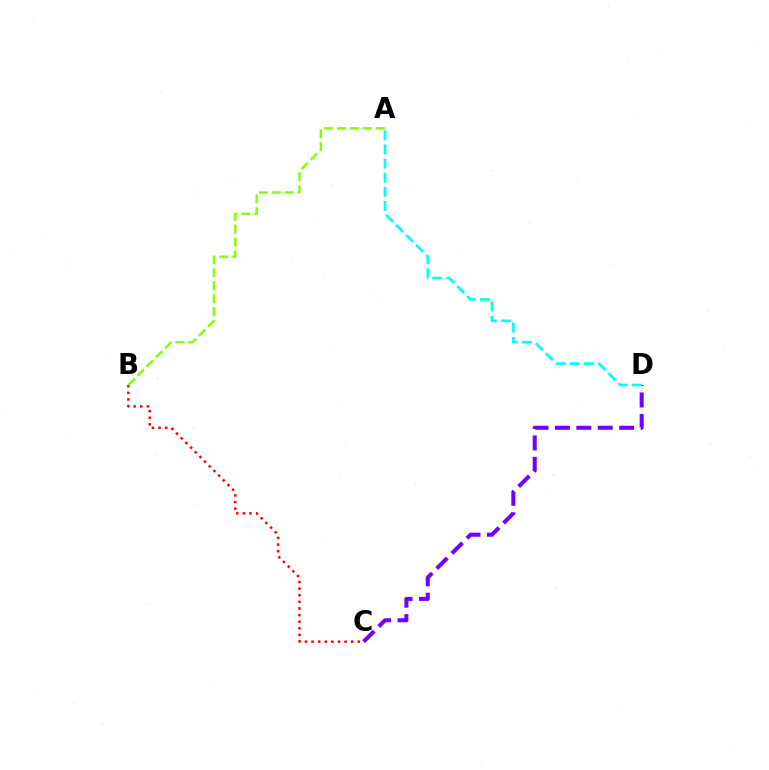{('C', 'D'): [{'color': '#7200ff', 'line_style': 'dashed', 'thickness': 2.91}], ('B', 'C'): [{'color': '#ff0000', 'line_style': 'dotted', 'thickness': 1.8}], ('A', 'B'): [{'color': '#84ff00', 'line_style': 'dashed', 'thickness': 1.76}], ('A', 'D'): [{'color': '#00fff6', 'line_style': 'dashed', 'thickness': 1.92}]}